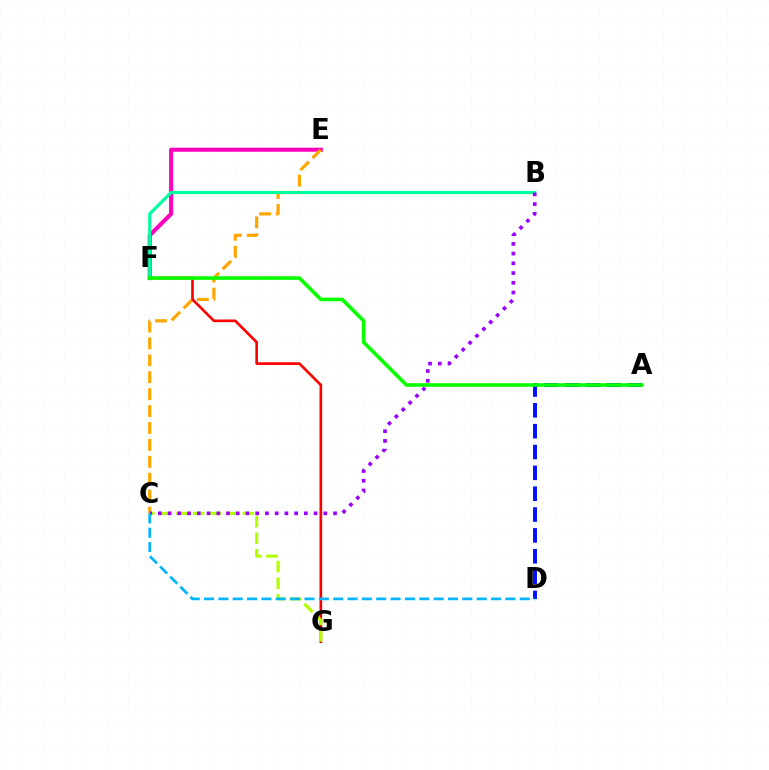{('A', 'D'): [{'color': '#0010ff', 'line_style': 'dashed', 'thickness': 2.83}], ('E', 'F'): [{'color': '#ff00bd', 'line_style': 'solid', 'thickness': 2.93}], ('C', 'E'): [{'color': '#ffa500', 'line_style': 'dashed', 'thickness': 2.3}], ('F', 'G'): [{'color': '#ff0000', 'line_style': 'solid', 'thickness': 1.93}], ('B', 'F'): [{'color': '#00ff9d', 'line_style': 'solid', 'thickness': 2.27}], ('C', 'G'): [{'color': '#b3ff00', 'line_style': 'dashed', 'thickness': 2.25}], ('B', 'C'): [{'color': '#9b00ff', 'line_style': 'dotted', 'thickness': 2.64}], ('A', 'F'): [{'color': '#08ff00', 'line_style': 'solid', 'thickness': 2.6}], ('C', 'D'): [{'color': '#00b5ff', 'line_style': 'dashed', 'thickness': 1.95}]}